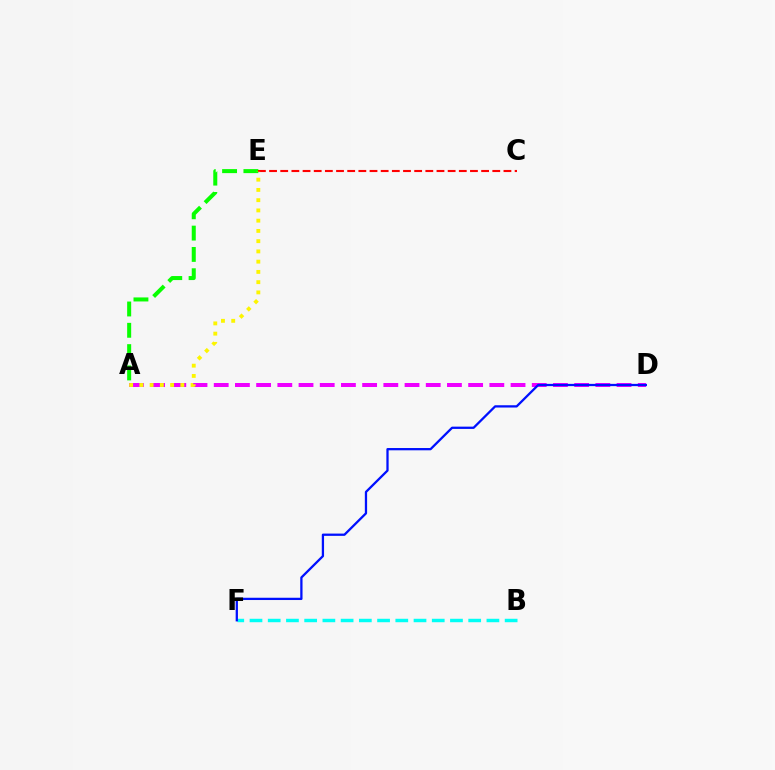{('B', 'F'): [{'color': '#00fff6', 'line_style': 'dashed', 'thickness': 2.48}], ('A', 'D'): [{'color': '#ee00ff', 'line_style': 'dashed', 'thickness': 2.88}], ('A', 'E'): [{'color': '#08ff00', 'line_style': 'dashed', 'thickness': 2.9}, {'color': '#fcf500', 'line_style': 'dotted', 'thickness': 2.78}], ('C', 'E'): [{'color': '#ff0000', 'line_style': 'dashed', 'thickness': 1.52}], ('D', 'F'): [{'color': '#0010ff', 'line_style': 'solid', 'thickness': 1.64}]}